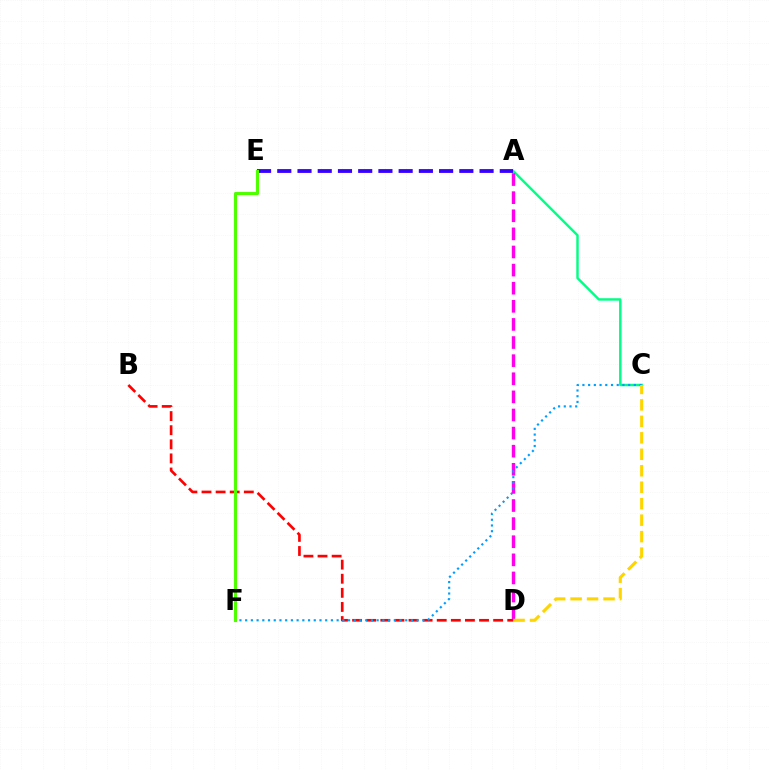{('A', 'C'): [{'color': '#00ff86', 'line_style': 'solid', 'thickness': 1.75}], ('A', 'E'): [{'color': '#3700ff', 'line_style': 'dashed', 'thickness': 2.75}], ('A', 'D'): [{'color': '#ff00ed', 'line_style': 'dashed', 'thickness': 2.46}], ('B', 'D'): [{'color': '#ff0000', 'line_style': 'dashed', 'thickness': 1.92}], ('C', 'F'): [{'color': '#009eff', 'line_style': 'dotted', 'thickness': 1.55}], ('C', 'D'): [{'color': '#ffd500', 'line_style': 'dashed', 'thickness': 2.24}], ('E', 'F'): [{'color': '#4fff00', 'line_style': 'solid', 'thickness': 2.24}]}